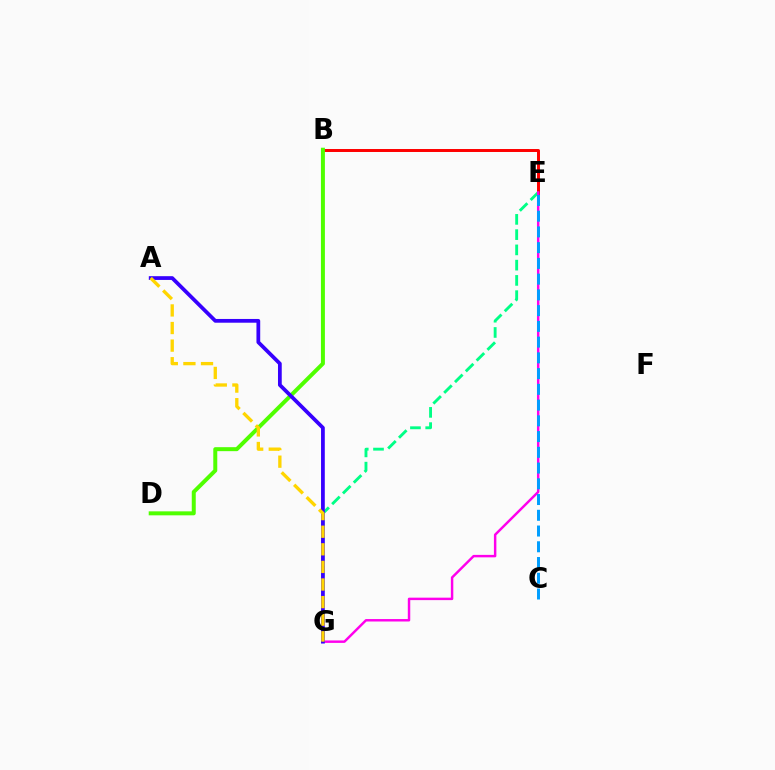{('B', 'E'): [{'color': '#ff0000', 'line_style': 'solid', 'thickness': 2.14}], ('E', 'G'): [{'color': '#00ff86', 'line_style': 'dashed', 'thickness': 2.07}, {'color': '#ff00ed', 'line_style': 'solid', 'thickness': 1.77}], ('B', 'D'): [{'color': '#4fff00', 'line_style': 'solid', 'thickness': 2.87}], ('A', 'G'): [{'color': '#3700ff', 'line_style': 'solid', 'thickness': 2.7}, {'color': '#ffd500', 'line_style': 'dashed', 'thickness': 2.39}], ('C', 'E'): [{'color': '#009eff', 'line_style': 'dashed', 'thickness': 2.14}]}